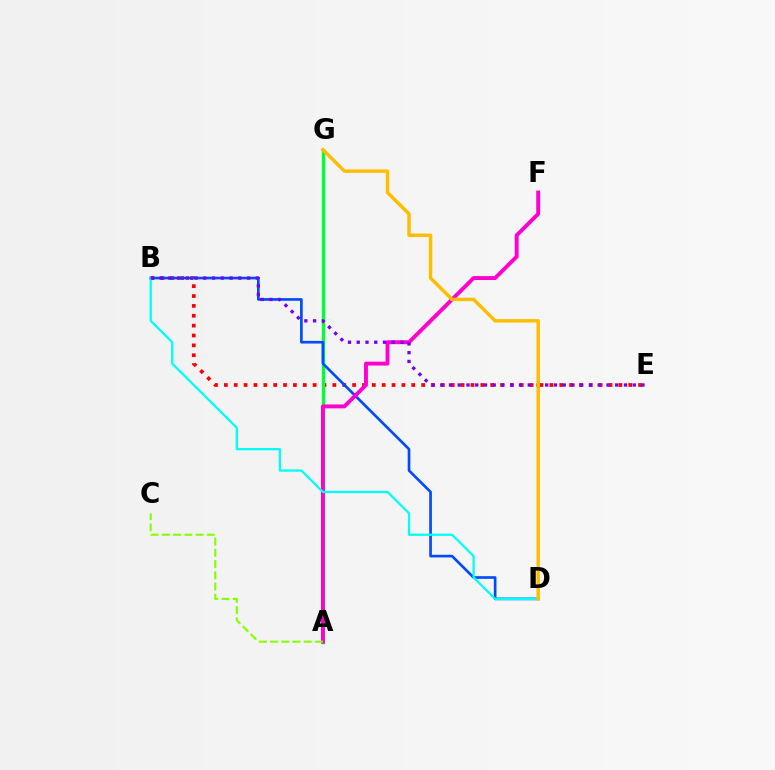{('B', 'E'): [{'color': '#ff0000', 'line_style': 'dotted', 'thickness': 2.68}, {'color': '#7200ff', 'line_style': 'dotted', 'thickness': 2.38}], ('A', 'G'): [{'color': '#00ff39', 'line_style': 'solid', 'thickness': 2.4}], ('B', 'D'): [{'color': '#004bff', 'line_style': 'solid', 'thickness': 1.92}, {'color': '#00fff6', 'line_style': 'solid', 'thickness': 1.64}], ('A', 'F'): [{'color': '#ff00cf', 'line_style': 'solid', 'thickness': 2.81}], ('A', 'C'): [{'color': '#84ff00', 'line_style': 'dashed', 'thickness': 1.53}], ('D', 'G'): [{'color': '#ffbd00', 'line_style': 'solid', 'thickness': 2.48}]}